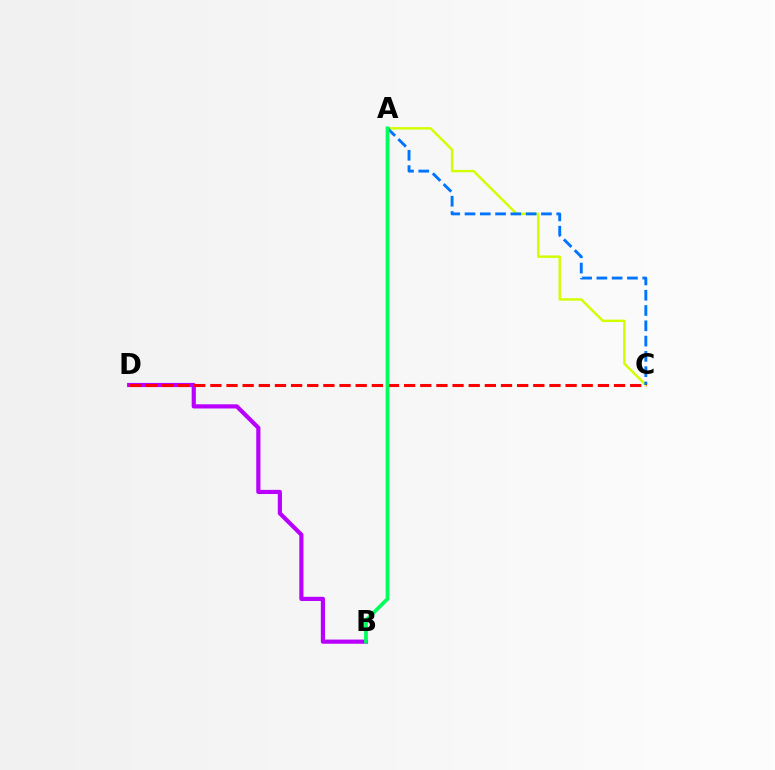{('A', 'C'): [{'color': '#d1ff00', 'line_style': 'solid', 'thickness': 1.75}, {'color': '#0074ff', 'line_style': 'dashed', 'thickness': 2.08}], ('B', 'D'): [{'color': '#b900ff', 'line_style': 'solid', 'thickness': 3.0}], ('C', 'D'): [{'color': '#ff0000', 'line_style': 'dashed', 'thickness': 2.19}], ('A', 'B'): [{'color': '#00ff5c', 'line_style': 'solid', 'thickness': 2.68}]}